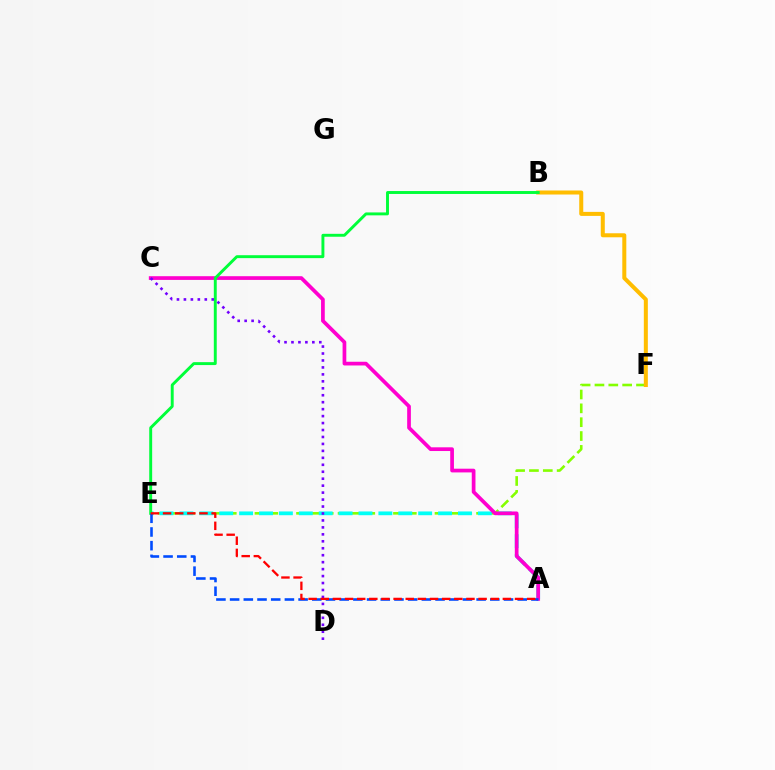{('E', 'F'): [{'color': '#84ff00', 'line_style': 'dashed', 'thickness': 1.88}], ('A', 'E'): [{'color': '#00fff6', 'line_style': 'dashed', 'thickness': 2.7}, {'color': '#004bff', 'line_style': 'dashed', 'thickness': 1.86}, {'color': '#ff0000', 'line_style': 'dashed', 'thickness': 1.65}], ('A', 'C'): [{'color': '#ff00cf', 'line_style': 'solid', 'thickness': 2.67}], ('B', 'F'): [{'color': '#ffbd00', 'line_style': 'solid', 'thickness': 2.89}], ('B', 'E'): [{'color': '#00ff39', 'line_style': 'solid', 'thickness': 2.1}], ('C', 'D'): [{'color': '#7200ff', 'line_style': 'dotted', 'thickness': 1.89}]}